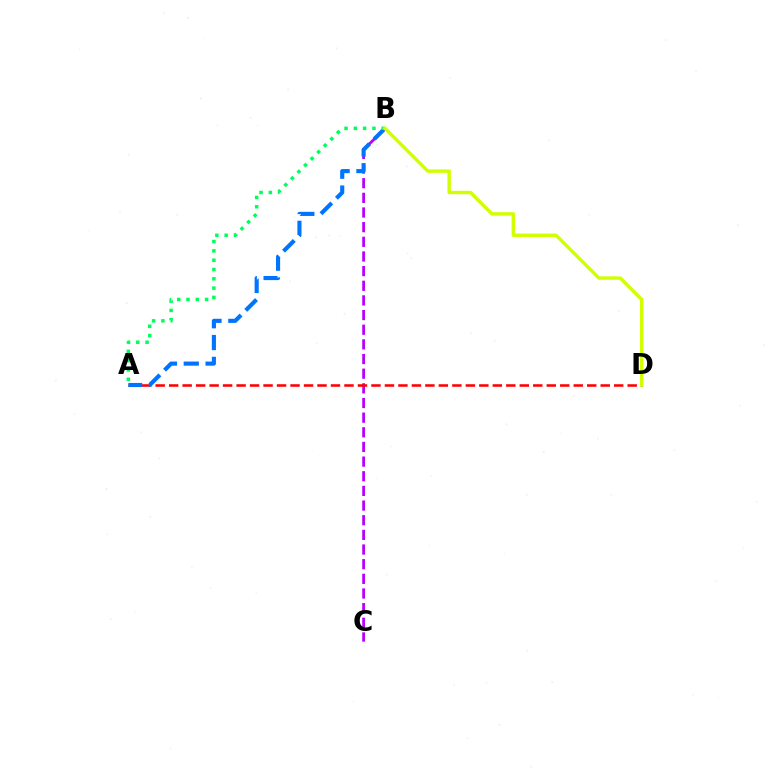{('B', 'C'): [{'color': '#b900ff', 'line_style': 'dashed', 'thickness': 1.99}], ('A', 'D'): [{'color': '#ff0000', 'line_style': 'dashed', 'thickness': 1.83}], ('A', 'B'): [{'color': '#0074ff', 'line_style': 'dashed', 'thickness': 2.97}, {'color': '#00ff5c', 'line_style': 'dotted', 'thickness': 2.53}], ('B', 'D'): [{'color': '#d1ff00', 'line_style': 'solid', 'thickness': 2.47}]}